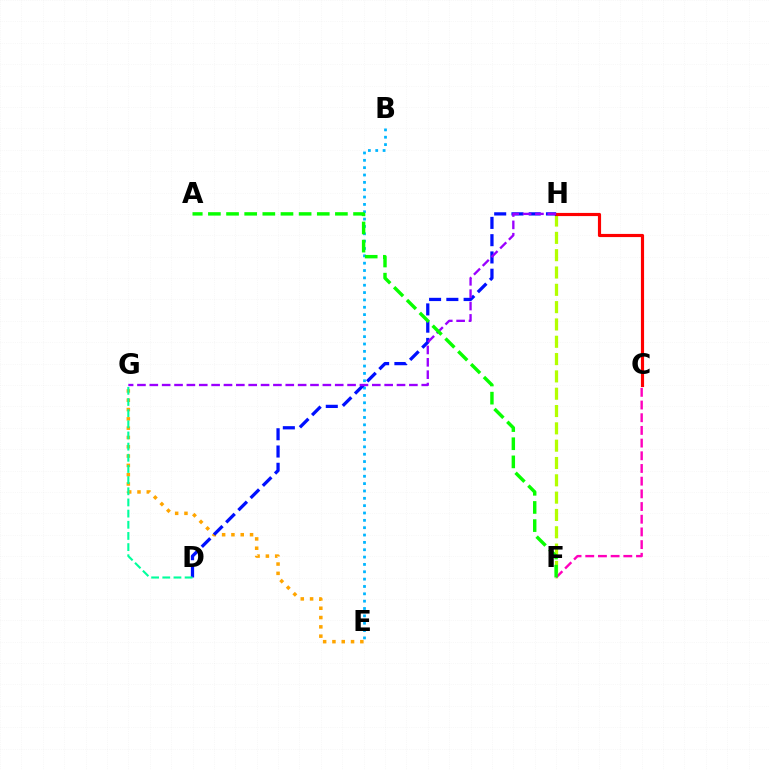{('B', 'E'): [{'color': '#00b5ff', 'line_style': 'dotted', 'thickness': 2.0}], ('E', 'G'): [{'color': '#ffa500', 'line_style': 'dotted', 'thickness': 2.53}], ('F', 'H'): [{'color': '#b3ff00', 'line_style': 'dashed', 'thickness': 2.35}], ('C', 'H'): [{'color': '#ff0000', 'line_style': 'solid', 'thickness': 2.27}], ('D', 'H'): [{'color': '#0010ff', 'line_style': 'dashed', 'thickness': 2.35}], ('C', 'F'): [{'color': '#ff00bd', 'line_style': 'dashed', 'thickness': 1.72}], ('G', 'H'): [{'color': '#9b00ff', 'line_style': 'dashed', 'thickness': 1.68}], ('A', 'F'): [{'color': '#08ff00', 'line_style': 'dashed', 'thickness': 2.46}], ('D', 'G'): [{'color': '#00ff9d', 'line_style': 'dashed', 'thickness': 1.52}]}